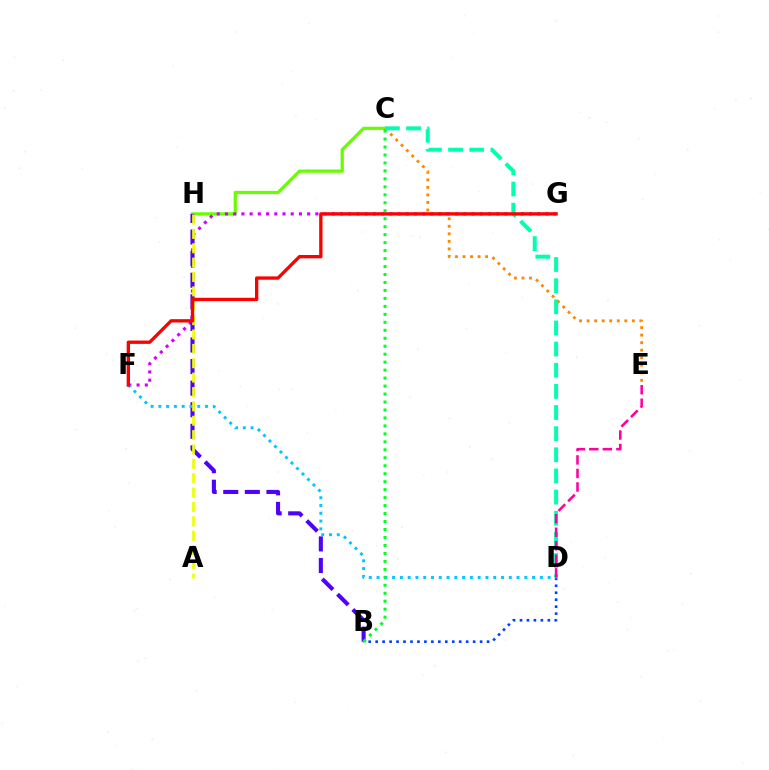{('C', 'H'): [{'color': '#66ff00', 'line_style': 'solid', 'thickness': 2.33}], ('F', 'G'): [{'color': '#d600ff', 'line_style': 'dotted', 'thickness': 2.23}, {'color': '#ff0000', 'line_style': 'solid', 'thickness': 2.4}], ('B', 'H'): [{'color': '#4f00ff', 'line_style': 'dashed', 'thickness': 2.93}], ('B', 'D'): [{'color': '#003fff', 'line_style': 'dotted', 'thickness': 1.89}], ('D', 'F'): [{'color': '#00c7ff', 'line_style': 'dotted', 'thickness': 2.11}], ('C', 'E'): [{'color': '#ff8800', 'line_style': 'dotted', 'thickness': 2.05}], ('A', 'H'): [{'color': '#eeff00', 'line_style': 'dashed', 'thickness': 1.95}], ('B', 'C'): [{'color': '#00ff27', 'line_style': 'dotted', 'thickness': 2.16}], ('C', 'D'): [{'color': '#00ffaf', 'line_style': 'dashed', 'thickness': 2.87}], ('D', 'E'): [{'color': '#ff00a0', 'line_style': 'dashed', 'thickness': 1.84}]}